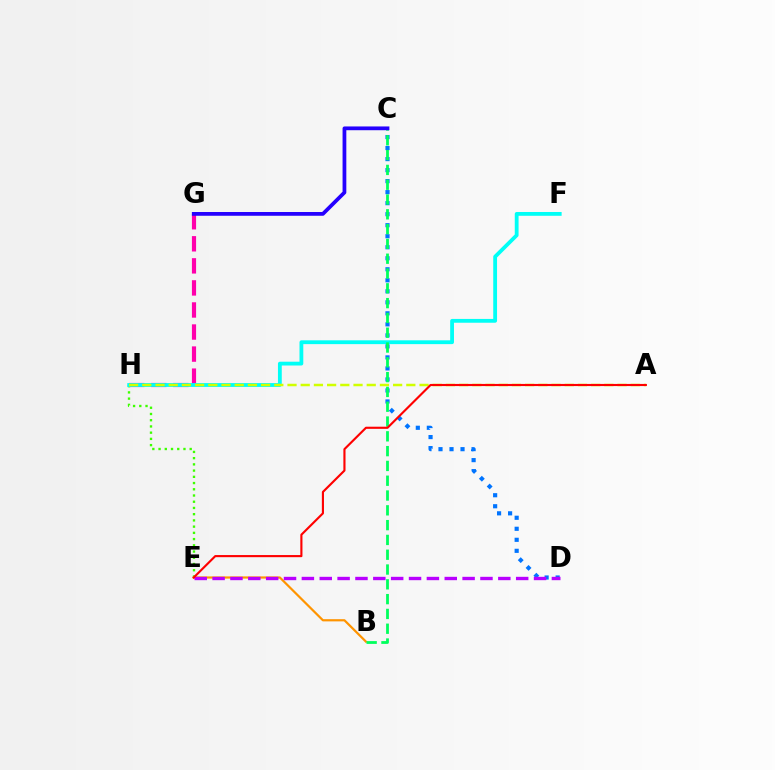{('C', 'D'): [{'color': '#0074ff', 'line_style': 'dotted', 'thickness': 2.99}], ('G', 'H'): [{'color': '#ff00ac', 'line_style': 'dashed', 'thickness': 3.0}], ('E', 'H'): [{'color': '#3dff00', 'line_style': 'dotted', 'thickness': 1.69}], ('B', 'E'): [{'color': '#ff9400', 'line_style': 'solid', 'thickness': 1.59}], ('F', 'H'): [{'color': '#00fff6', 'line_style': 'solid', 'thickness': 2.74}], ('A', 'H'): [{'color': '#d1ff00', 'line_style': 'dashed', 'thickness': 1.79}], ('B', 'C'): [{'color': '#00ff5c', 'line_style': 'dashed', 'thickness': 2.01}], ('D', 'E'): [{'color': '#b900ff', 'line_style': 'dashed', 'thickness': 2.43}], ('C', 'G'): [{'color': '#2500ff', 'line_style': 'solid', 'thickness': 2.71}], ('A', 'E'): [{'color': '#ff0000', 'line_style': 'solid', 'thickness': 1.53}]}